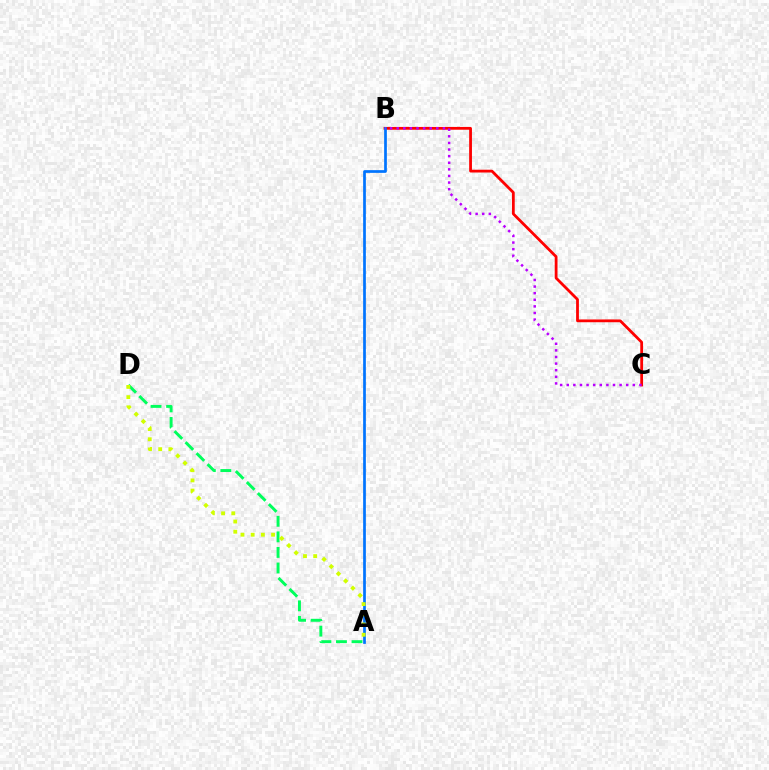{('A', 'D'): [{'color': '#00ff5c', 'line_style': 'dashed', 'thickness': 2.11}, {'color': '#d1ff00', 'line_style': 'dotted', 'thickness': 2.77}], ('B', 'C'): [{'color': '#ff0000', 'line_style': 'solid', 'thickness': 2.01}, {'color': '#b900ff', 'line_style': 'dotted', 'thickness': 1.8}], ('A', 'B'): [{'color': '#0074ff', 'line_style': 'solid', 'thickness': 1.96}]}